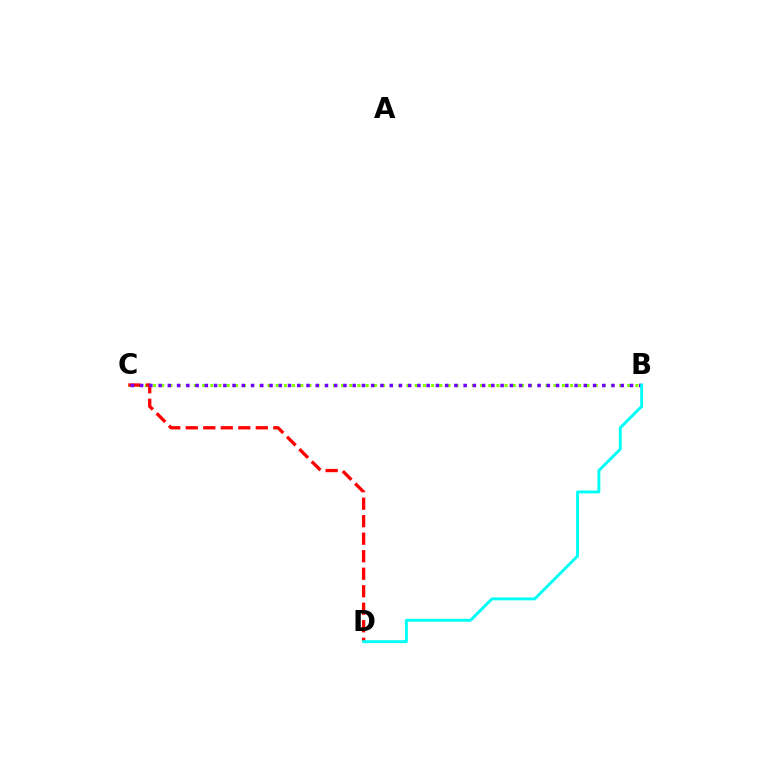{('B', 'C'): [{'color': '#84ff00', 'line_style': 'dotted', 'thickness': 2.22}, {'color': '#7200ff', 'line_style': 'dotted', 'thickness': 2.51}], ('C', 'D'): [{'color': '#ff0000', 'line_style': 'dashed', 'thickness': 2.38}], ('B', 'D'): [{'color': '#00fff6', 'line_style': 'solid', 'thickness': 2.11}]}